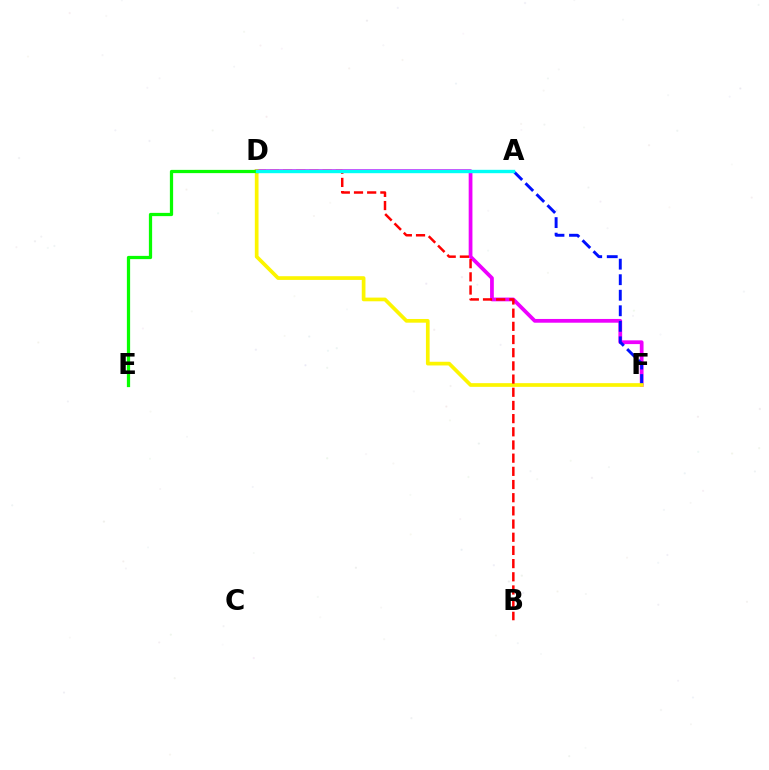{('D', 'F'): [{'color': '#ee00ff', 'line_style': 'solid', 'thickness': 2.7}, {'color': '#fcf500', 'line_style': 'solid', 'thickness': 2.66}], ('A', 'F'): [{'color': '#0010ff', 'line_style': 'dashed', 'thickness': 2.11}], ('B', 'D'): [{'color': '#ff0000', 'line_style': 'dashed', 'thickness': 1.79}], ('D', 'E'): [{'color': '#08ff00', 'line_style': 'solid', 'thickness': 2.34}], ('A', 'D'): [{'color': '#00fff6', 'line_style': 'solid', 'thickness': 2.43}]}